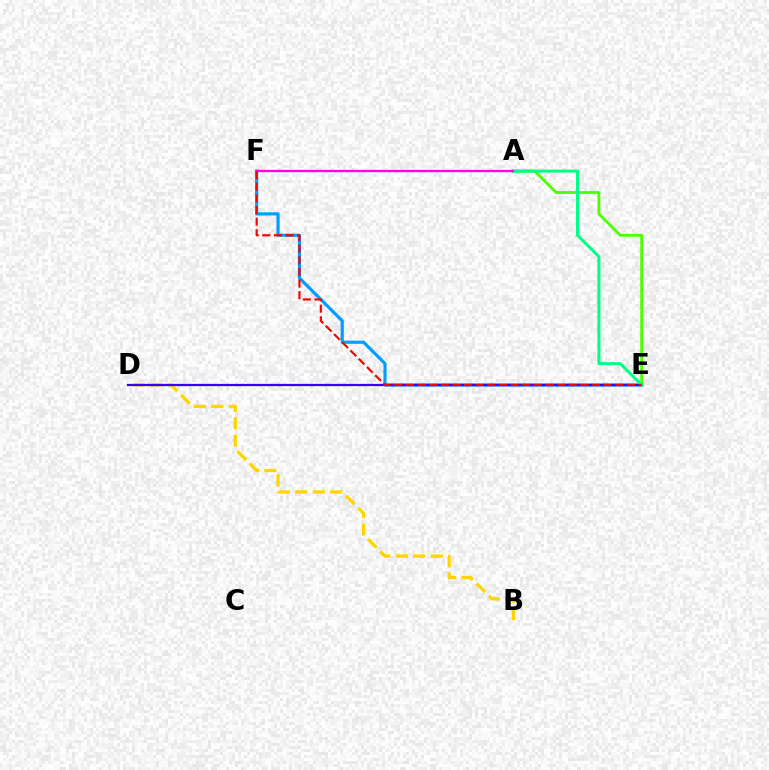{('E', 'F'): [{'color': '#009eff', 'line_style': 'solid', 'thickness': 2.29}, {'color': '#ff0000', 'line_style': 'dashed', 'thickness': 1.58}], ('A', 'E'): [{'color': '#4fff00', 'line_style': 'solid', 'thickness': 2.04}, {'color': '#00ff86', 'line_style': 'solid', 'thickness': 2.16}], ('B', 'D'): [{'color': '#ffd500', 'line_style': 'dashed', 'thickness': 2.37}], ('D', 'E'): [{'color': '#3700ff', 'line_style': 'solid', 'thickness': 1.62}], ('A', 'F'): [{'color': '#ff00ed', 'line_style': 'solid', 'thickness': 1.69}]}